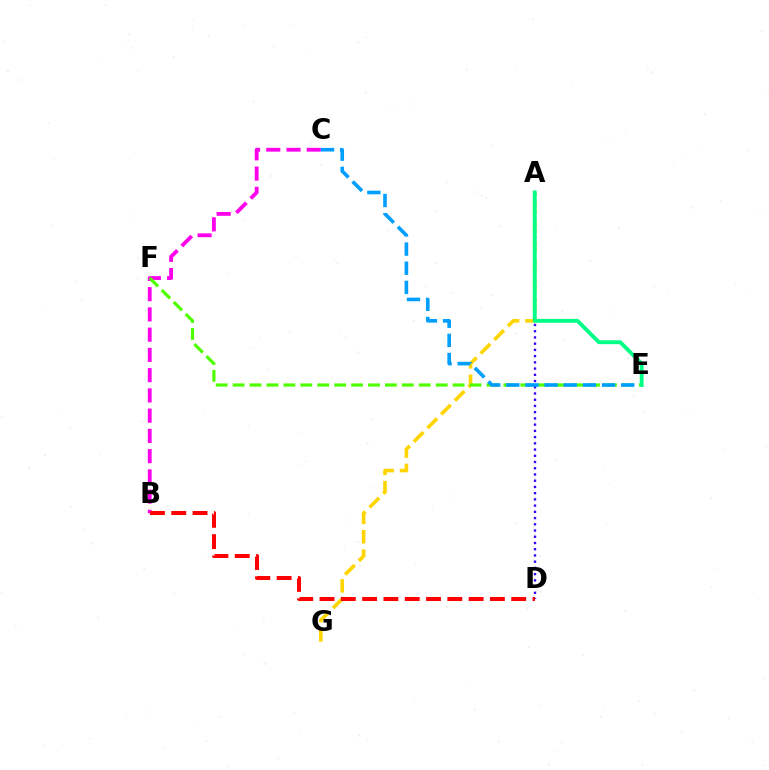{('A', 'G'): [{'color': '#ffd500', 'line_style': 'dashed', 'thickness': 2.62}], ('B', 'C'): [{'color': '#ff00ed', 'line_style': 'dashed', 'thickness': 2.75}], ('E', 'F'): [{'color': '#4fff00', 'line_style': 'dashed', 'thickness': 2.3}], ('A', 'D'): [{'color': '#3700ff', 'line_style': 'dotted', 'thickness': 1.69}], ('B', 'D'): [{'color': '#ff0000', 'line_style': 'dashed', 'thickness': 2.89}], ('C', 'E'): [{'color': '#009eff', 'line_style': 'dashed', 'thickness': 2.6}], ('A', 'E'): [{'color': '#00ff86', 'line_style': 'solid', 'thickness': 2.79}]}